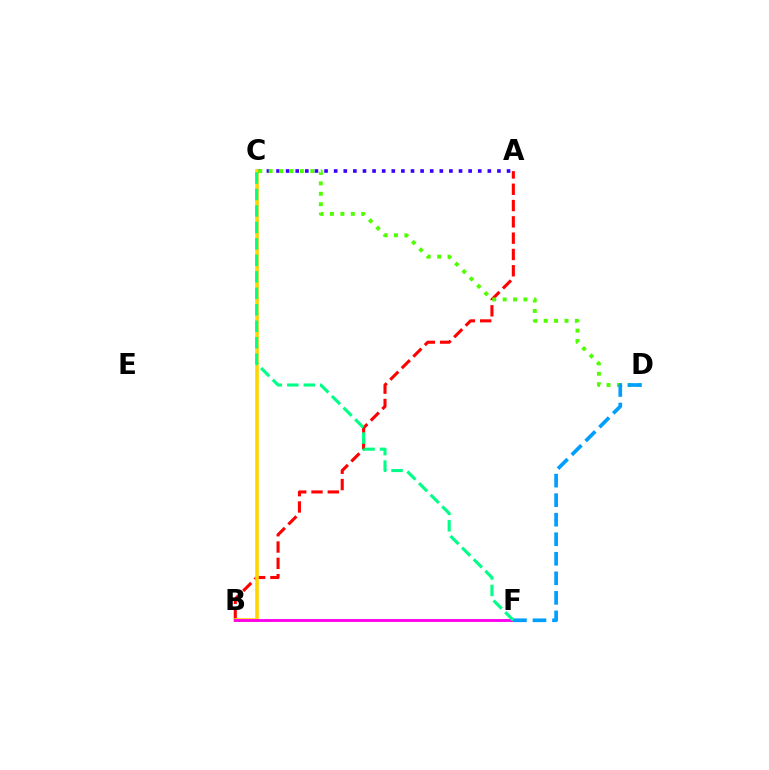{('A', 'B'): [{'color': '#ff0000', 'line_style': 'dashed', 'thickness': 2.21}], ('A', 'C'): [{'color': '#3700ff', 'line_style': 'dotted', 'thickness': 2.61}], ('B', 'C'): [{'color': '#ffd500', 'line_style': 'solid', 'thickness': 2.61}], ('C', 'D'): [{'color': '#4fff00', 'line_style': 'dotted', 'thickness': 2.83}], ('B', 'F'): [{'color': '#ff00ed', 'line_style': 'solid', 'thickness': 2.07}], ('D', 'F'): [{'color': '#009eff', 'line_style': 'dashed', 'thickness': 2.65}], ('C', 'F'): [{'color': '#00ff86', 'line_style': 'dashed', 'thickness': 2.24}]}